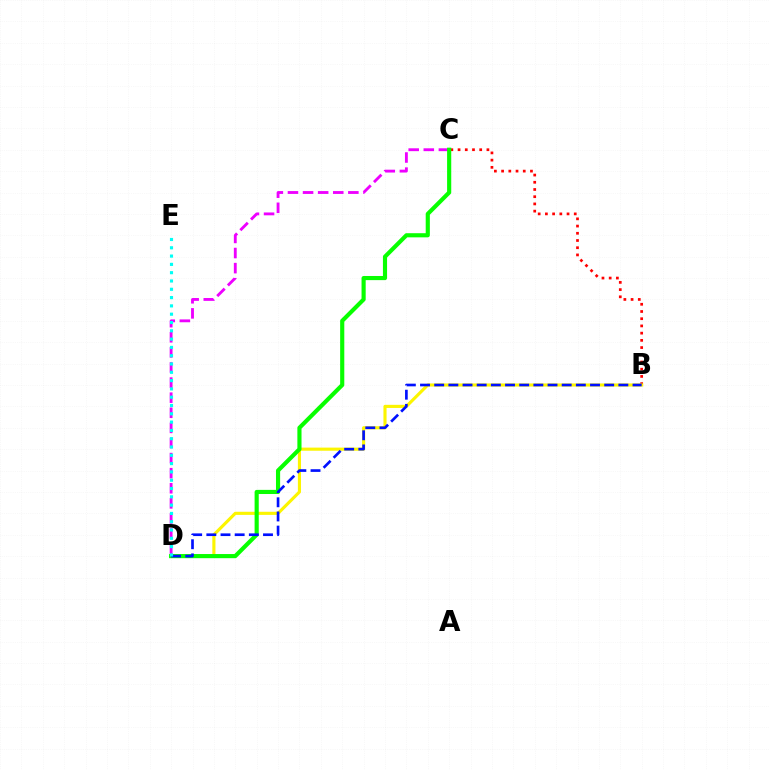{('B', 'C'): [{'color': '#ff0000', 'line_style': 'dotted', 'thickness': 1.96}], ('C', 'D'): [{'color': '#ee00ff', 'line_style': 'dashed', 'thickness': 2.05}, {'color': '#08ff00', 'line_style': 'solid', 'thickness': 2.98}], ('B', 'D'): [{'color': '#fcf500', 'line_style': 'solid', 'thickness': 2.25}, {'color': '#0010ff', 'line_style': 'dashed', 'thickness': 1.92}], ('D', 'E'): [{'color': '#00fff6', 'line_style': 'dotted', 'thickness': 2.26}]}